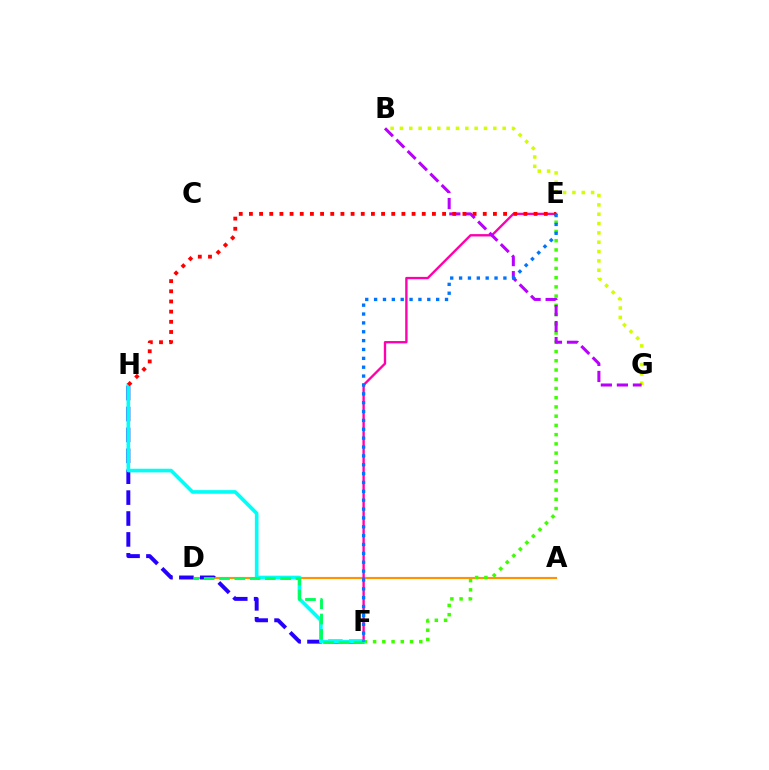{('A', 'D'): [{'color': '#ff9400', 'line_style': 'solid', 'thickness': 1.54}], ('E', 'F'): [{'color': '#3dff00', 'line_style': 'dotted', 'thickness': 2.51}, {'color': '#ff00ac', 'line_style': 'solid', 'thickness': 1.7}, {'color': '#0074ff', 'line_style': 'dotted', 'thickness': 2.41}], ('F', 'H'): [{'color': '#2500ff', 'line_style': 'dashed', 'thickness': 2.84}, {'color': '#00fff6', 'line_style': 'solid', 'thickness': 2.62}], ('B', 'G'): [{'color': '#d1ff00', 'line_style': 'dotted', 'thickness': 2.54}, {'color': '#b900ff', 'line_style': 'dashed', 'thickness': 2.18}], ('D', 'F'): [{'color': '#00ff5c', 'line_style': 'dashed', 'thickness': 2.08}], ('E', 'H'): [{'color': '#ff0000', 'line_style': 'dotted', 'thickness': 2.76}]}